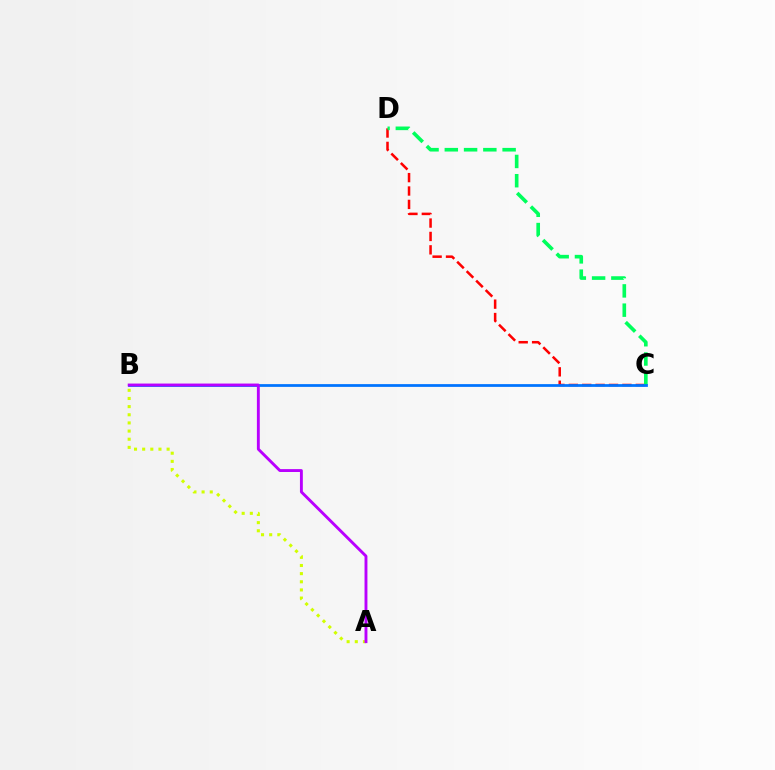{('A', 'B'): [{'color': '#d1ff00', 'line_style': 'dotted', 'thickness': 2.21}, {'color': '#b900ff', 'line_style': 'solid', 'thickness': 2.08}], ('C', 'D'): [{'color': '#ff0000', 'line_style': 'dashed', 'thickness': 1.82}, {'color': '#00ff5c', 'line_style': 'dashed', 'thickness': 2.62}], ('B', 'C'): [{'color': '#0074ff', 'line_style': 'solid', 'thickness': 1.99}]}